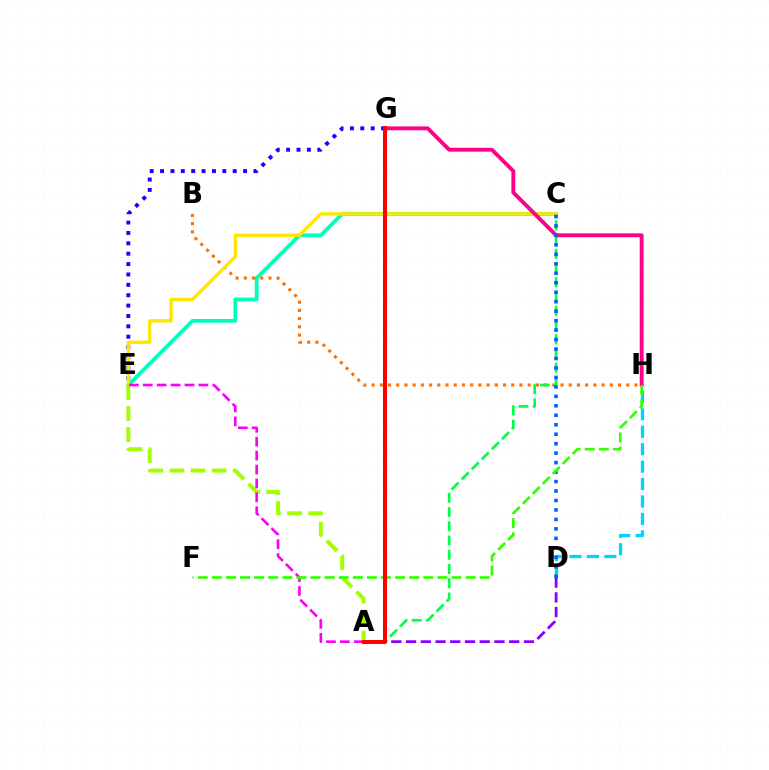{('A', 'E'): [{'color': '#a2ff00', 'line_style': 'dashed', 'thickness': 2.87}, {'color': '#fa00f9', 'line_style': 'dashed', 'thickness': 1.89}], ('D', 'H'): [{'color': '#00d3ff', 'line_style': 'dashed', 'thickness': 2.37}], ('A', 'D'): [{'color': '#8a00ff', 'line_style': 'dashed', 'thickness': 2.0}], ('C', 'E'): [{'color': '#00ffbb', 'line_style': 'solid', 'thickness': 2.73}, {'color': '#ffe600', 'line_style': 'solid', 'thickness': 2.41}], ('B', 'H'): [{'color': '#ff7000', 'line_style': 'dotted', 'thickness': 2.23}], ('A', 'C'): [{'color': '#00ff45', 'line_style': 'dashed', 'thickness': 1.93}], ('E', 'G'): [{'color': '#1900ff', 'line_style': 'dotted', 'thickness': 2.82}], ('G', 'H'): [{'color': '#ff0088', 'line_style': 'solid', 'thickness': 2.8}], ('C', 'D'): [{'color': '#005dff', 'line_style': 'dotted', 'thickness': 2.57}], ('F', 'H'): [{'color': '#31ff00', 'line_style': 'dashed', 'thickness': 1.91}], ('A', 'G'): [{'color': '#ff0000', 'line_style': 'solid', 'thickness': 2.92}]}